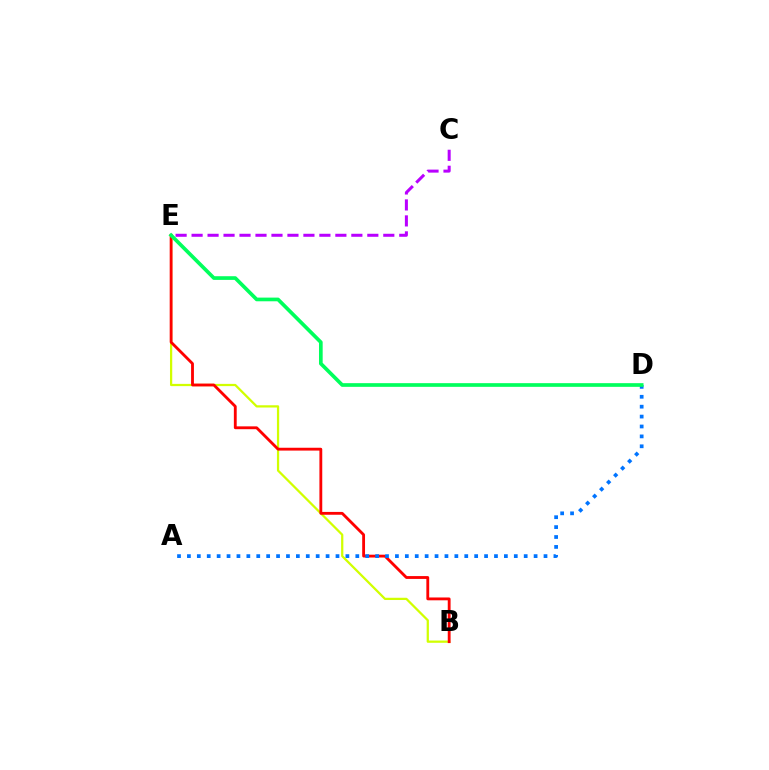{('B', 'E'): [{'color': '#d1ff00', 'line_style': 'solid', 'thickness': 1.62}, {'color': '#ff0000', 'line_style': 'solid', 'thickness': 2.04}], ('C', 'E'): [{'color': '#b900ff', 'line_style': 'dashed', 'thickness': 2.17}], ('A', 'D'): [{'color': '#0074ff', 'line_style': 'dotted', 'thickness': 2.69}], ('D', 'E'): [{'color': '#00ff5c', 'line_style': 'solid', 'thickness': 2.65}]}